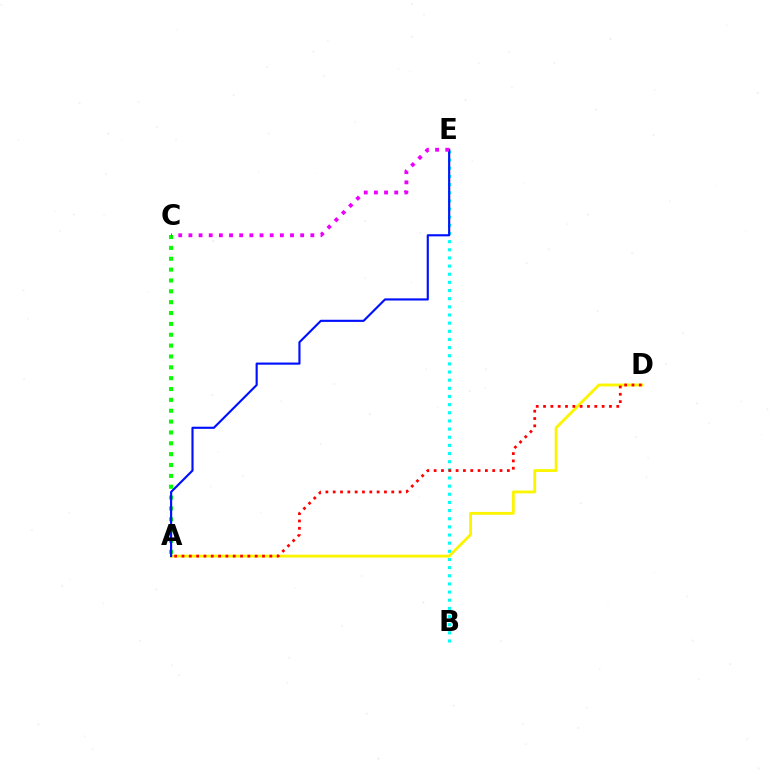{('B', 'E'): [{'color': '#00fff6', 'line_style': 'dotted', 'thickness': 2.21}], ('A', 'D'): [{'color': '#fcf500', 'line_style': 'solid', 'thickness': 2.05}, {'color': '#ff0000', 'line_style': 'dotted', 'thickness': 1.99}], ('A', 'C'): [{'color': '#08ff00', 'line_style': 'dotted', 'thickness': 2.95}], ('A', 'E'): [{'color': '#0010ff', 'line_style': 'solid', 'thickness': 1.54}], ('C', 'E'): [{'color': '#ee00ff', 'line_style': 'dotted', 'thickness': 2.76}]}